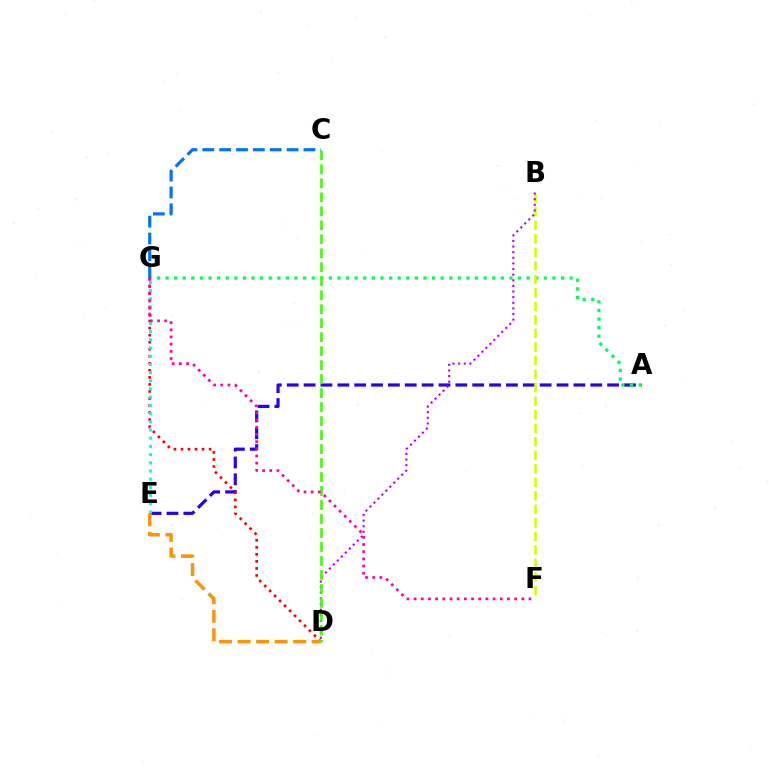{('A', 'E'): [{'color': '#2500ff', 'line_style': 'dashed', 'thickness': 2.29}], ('D', 'G'): [{'color': '#ff0000', 'line_style': 'dotted', 'thickness': 1.91}], ('A', 'G'): [{'color': '#00ff5c', 'line_style': 'dotted', 'thickness': 2.34}], ('B', 'F'): [{'color': '#d1ff00', 'line_style': 'dashed', 'thickness': 1.84}], ('D', 'E'): [{'color': '#ff9400', 'line_style': 'dashed', 'thickness': 2.52}], ('B', 'D'): [{'color': '#b900ff', 'line_style': 'dotted', 'thickness': 1.53}], ('E', 'G'): [{'color': '#00fff6', 'line_style': 'dotted', 'thickness': 2.23}], ('C', 'D'): [{'color': '#3dff00', 'line_style': 'dashed', 'thickness': 1.9}], ('C', 'G'): [{'color': '#0074ff', 'line_style': 'dashed', 'thickness': 2.29}], ('F', 'G'): [{'color': '#ff00ac', 'line_style': 'dotted', 'thickness': 1.95}]}